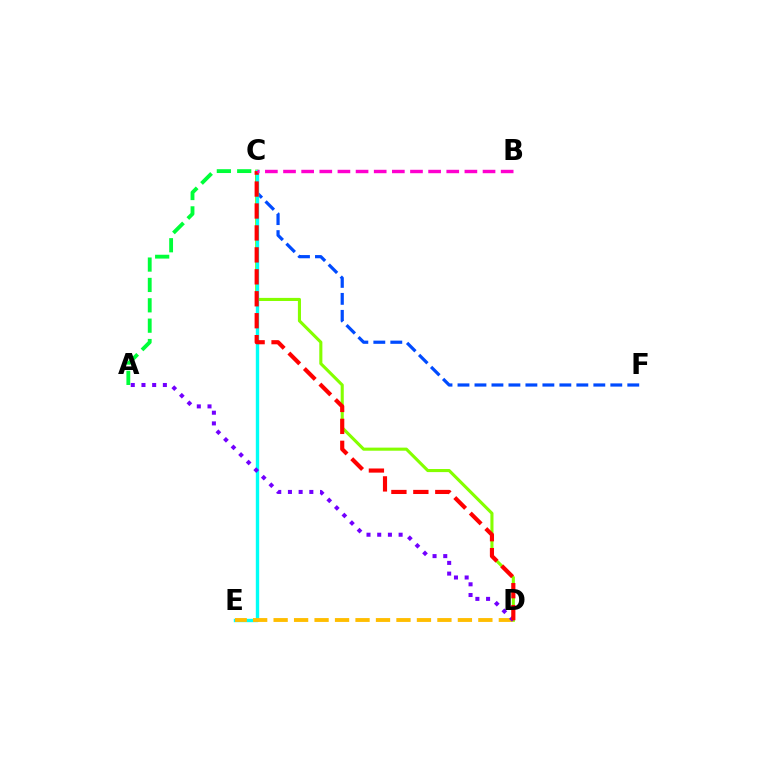{('C', 'F'): [{'color': '#004bff', 'line_style': 'dashed', 'thickness': 2.31}], ('C', 'D'): [{'color': '#84ff00', 'line_style': 'solid', 'thickness': 2.22}, {'color': '#ff0000', 'line_style': 'dashed', 'thickness': 2.98}], ('C', 'E'): [{'color': '#00fff6', 'line_style': 'solid', 'thickness': 2.44}], ('D', 'E'): [{'color': '#ffbd00', 'line_style': 'dashed', 'thickness': 2.78}], ('A', 'C'): [{'color': '#00ff39', 'line_style': 'dashed', 'thickness': 2.77}], ('A', 'D'): [{'color': '#7200ff', 'line_style': 'dotted', 'thickness': 2.91}], ('B', 'C'): [{'color': '#ff00cf', 'line_style': 'dashed', 'thickness': 2.46}]}